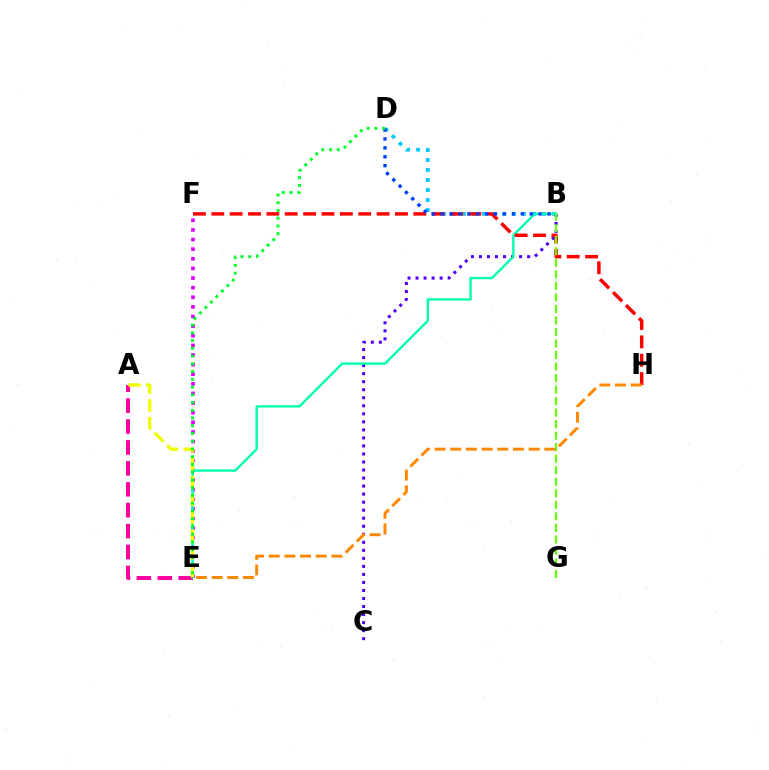{('E', 'F'): [{'color': '#d600ff', 'line_style': 'dotted', 'thickness': 2.61}], ('B', 'D'): [{'color': '#00c7ff', 'line_style': 'dotted', 'thickness': 2.72}, {'color': '#003fff', 'line_style': 'dotted', 'thickness': 2.42}], ('B', 'C'): [{'color': '#4f00ff', 'line_style': 'dotted', 'thickness': 2.18}], ('A', 'E'): [{'color': '#ff00a0', 'line_style': 'dashed', 'thickness': 2.84}, {'color': '#eeff00', 'line_style': 'dashed', 'thickness': 2.42}], ('B', 'E'): [{'color': '#00ffaf', 'line_style': 'solid', 'thickness': 1.7}], ('F', 'H'): [{'color': '#ff0000', 'line_style': 'dashed', 'thickness': 2.5}], ('B', 'G'): [{'color': '#66ff00', 'line_style': 'dashed', 'thickness': 1.57}], ('E', 'H'): [{'color': '#ff8800', 'line_style': 'dashed', 'thickness': 2.13}], ('D', 'E'): [{'color': '#00ff27', 'line_style': 'dotted', 'thickness': 2.1}]}